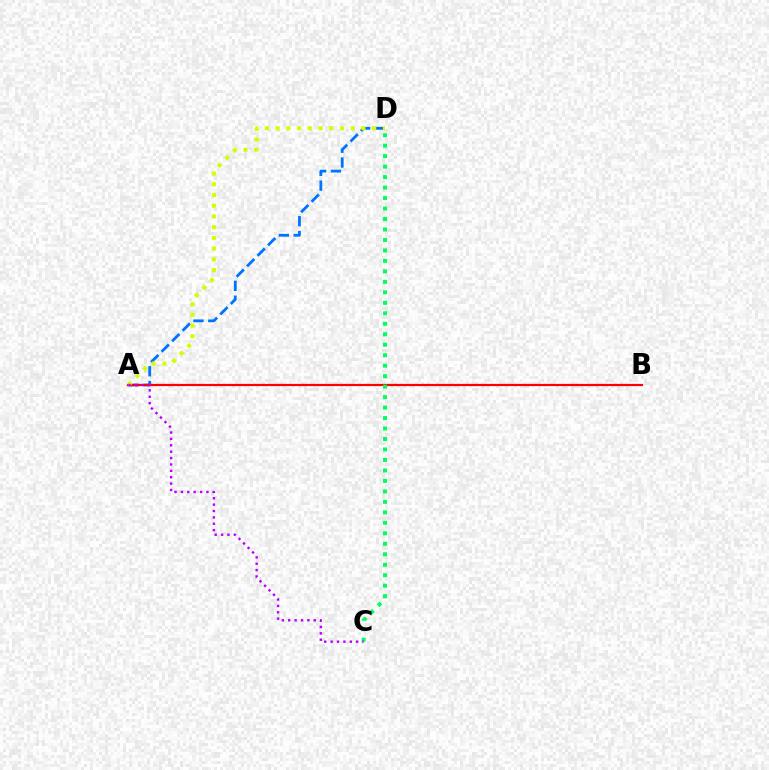{('A', 'D'): [{'color': '#0074ff', 'line_style': 'dashed', 'thickness': 2.01}, {'color': '#d1ff00', 'line_style': 'dotted', 'thickness': 2.91}], ('A', 'B'): [{'color': '#ff0000', 'line_style': 'solid', 'thickness': 1.58}], ('C', 'D'): [{'color': '#00ff5c', 'line_style': 'dotted', 'thickness': 2.85}], ('A', 'C'): [{'color': '#b900ff', 'line_style': 'dotted', 'thickness': 1.73}]}